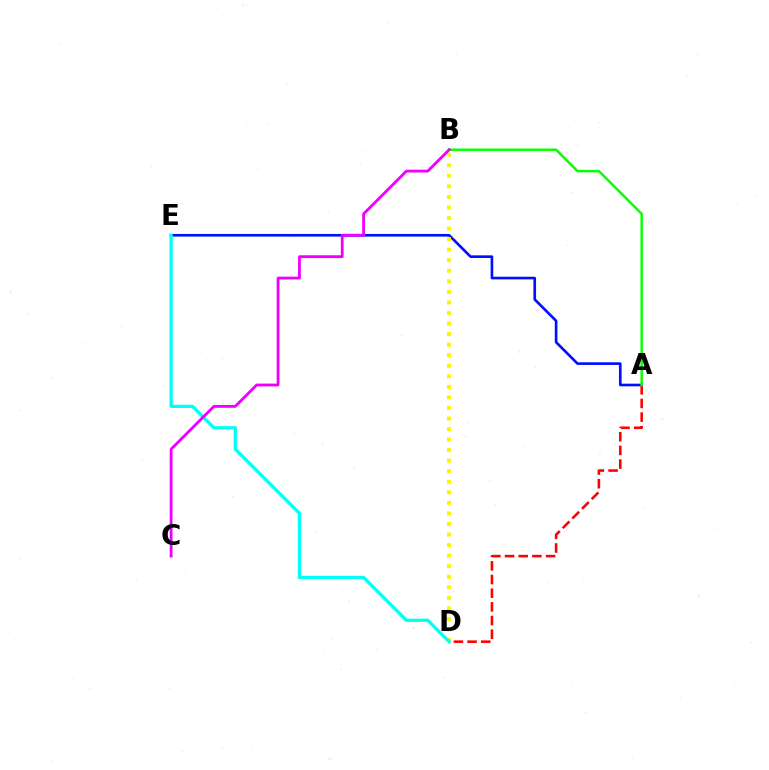{('A', 'E'): [{'color': '#0010ff', 'line_style': 'solid', 'thickness': 1.91}], ('A', 'D'): [{'color': '#ff0000', 'line_style': 'dashed', 'thickness': 1.86}], ('A', 'B'): [{'color': '#08ff00', 'line_style': 'solid', 'thickness': 1.77}], ('B', 'D'): [{'color': '#fcf500', 'line_style': 'dotted', 'thickness': 2.87}], ('D', 'E'): [{'color': '#00fff6', 'line_style': 'solid', 'thickness': 2.37}], ('B', 'C'): [{'color': '#ee00ff', 'line_style': 'solid', 'thickness': 2.03}]}